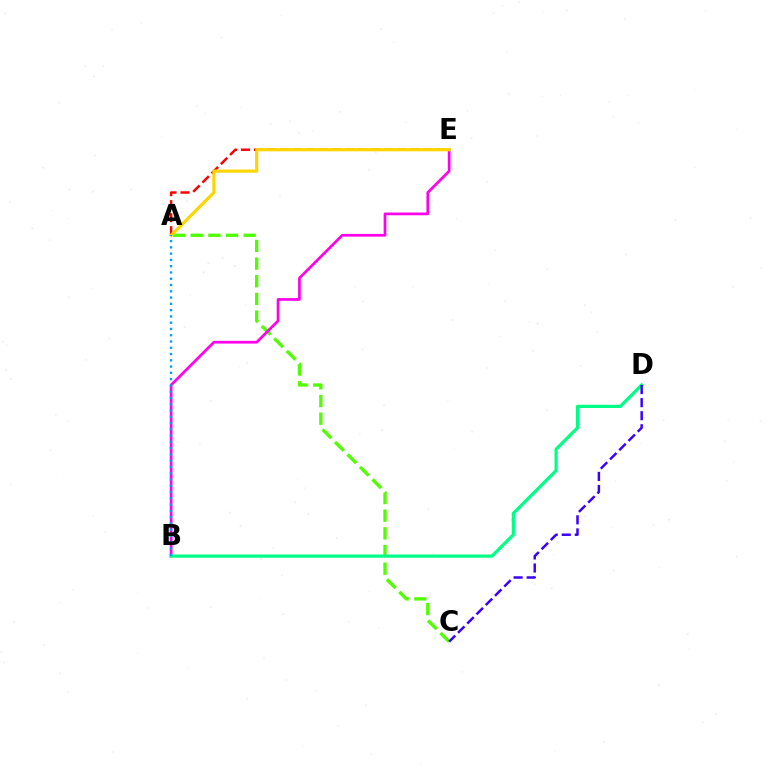{('A', 'E'): [{'color': '#ff0000', 'line_style': 'dashed', 'thickness': 1.77}, {'color': '#ffd500', 'line_style': 'solid', 'thickness': 2.28}], ('A', 'C'): [{'color': '#4fff00', 'line_style': 'dashed', 'thickness': 2.4}], ('B', 'E'): [{'color': '#ff00ed', 'line_style': 'solid', 'thickness': 1.96}], ('B', 'D'): [{'color': '#00ff86', 'line_style': 'solid', 'thickness': 2.31}], ('A', 'B'): [{'color': '#009eff', 'line_style': 'dotted', 'thickness': 1.7}], ('C', 'D'): [{'color': '#3700ff', 'line_style': 'dashed', 'thickness': 1.78}]}